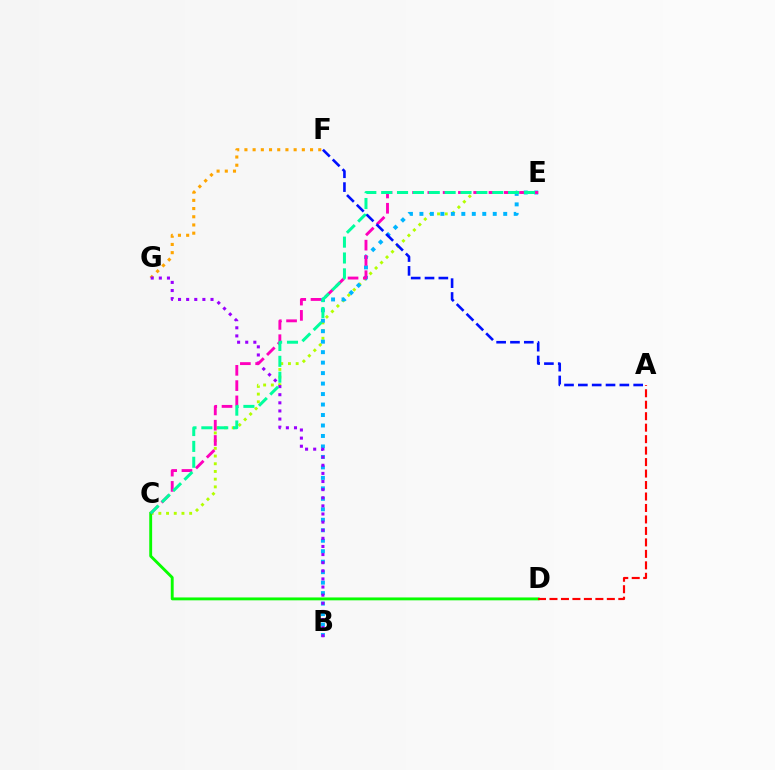{('C', 'E'): [{'color': '#b3ff00', 'line_style': 'dotted', 'thickness': 2.09}, {'color': '#ff00bd', 'line_style': 'dashed', 'thickness': 2.08}, {'color': '#00ff9d', 'line_style': 'dashed', 'thickness': 2.15}], ('B', 'E'): [{'color': '#00b5ff', 'line_style': 'dotted', 'thickness': 2.85}], ('F', 'G'): [{'color': '#ffa500', 'line_style': 'dotted', 'thickness': 2.23}], ('B', 'G'): [{'color': '#9b00ff', 'line_style': 'dotted', 'thickness': 2.21}], ('C', 'D'): [{'color': '#08ff00', 'line_style': 'solid', 'thickness': 2.07}], ('A', 'F'): [{'color': '#0010ff', 'line_style': 'dashed', 'thickness': 1.88}], ('A', 'D'): [{'color': '#ff0000', 'line_style': 'dashed', 'thickness': 1.56}]}